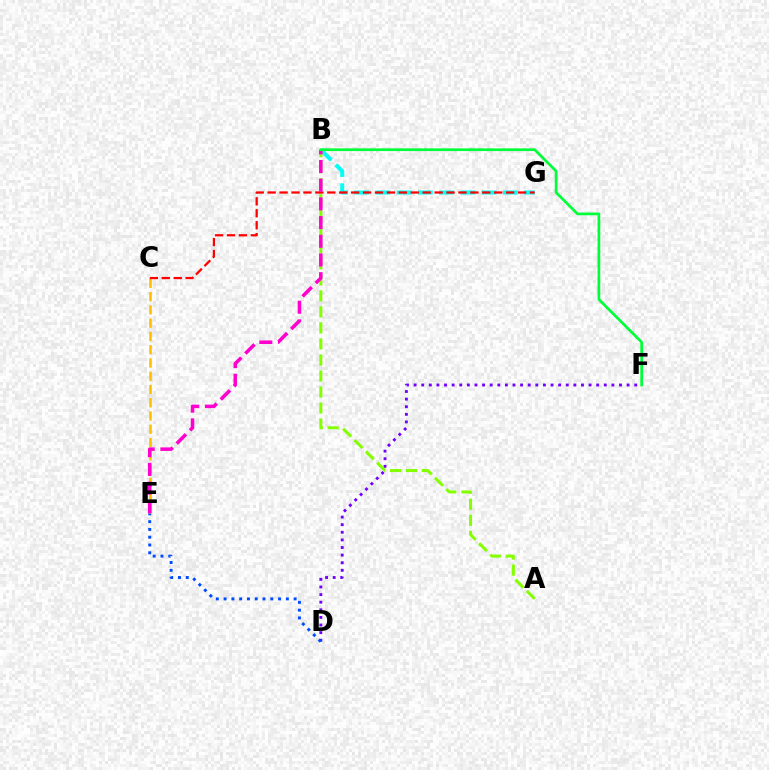{('D', 'F'): [{'color': '#7200ff', 'line_style': 'dotted', 'thickness': 2.07}], ('D', 'E'): [{'color': '#004bff', 'line_style': 'dotted', 'thickness': 2.11}], ('C', 'E'): [{'color': '#ffbd00', 'line_style': 'dashed', 'thickness': 1.8}], ('B', 'G'): [{'color': '#00fff6', 'line_style': 'dashed', 'thickness': 2.88}], ('C', 'G'): [{'color': '#ff0000', 'line_style': 'dashed', 'thickness': 1.62}], ('A', 'B'): [{'color': '#84ff00', 'line_style': 'dashed', 'thickness': 2.18}], ('B', 'E'): [{'color': '#ff00cf', 'line_style': 'dashed', 'thickness': 2.54}], ('B', 'F'): [{'color': '#00ff39', 'line_style': 'solid', 'thickness': 1.96}]}